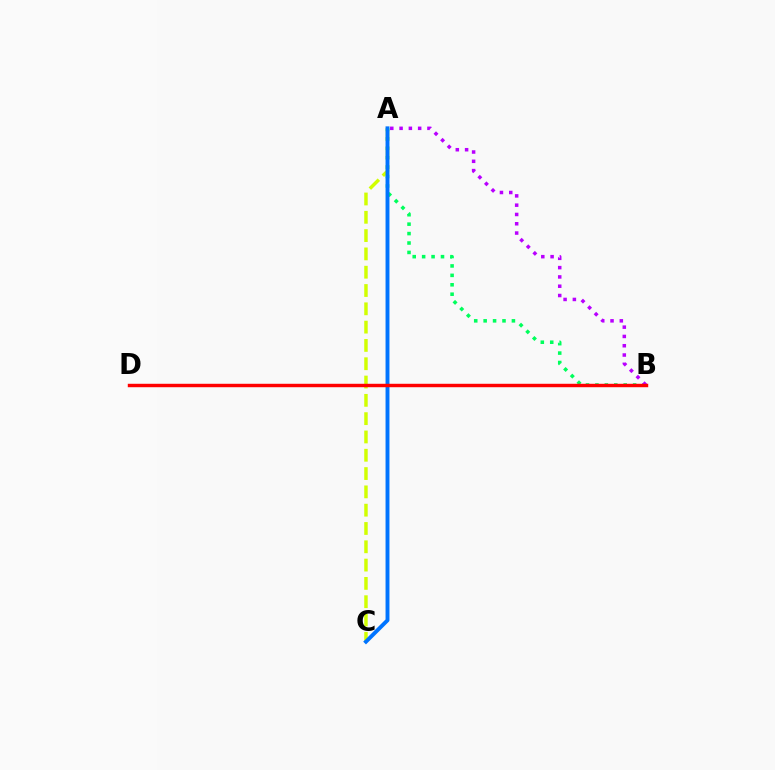{('A', 'B'): [{'color': '#00ff5c', 'line_style': 'dotted', 'thickness': 2.56}, {'color': '#b900ff', 'line_style': 'dotted', 'thickness': 2.53}], ('A', 'C'): [{'color': '#d1ff00', 'line_style': 'dashed', 'thickness': 2.49}, {'color': '#0074ff', 'line_style': 'solid', 'thickness': 2.81}], ('B', 'D'): [{'color': '#ff0000', 'line_style': 'solid', 'thickness': 2.48}]}